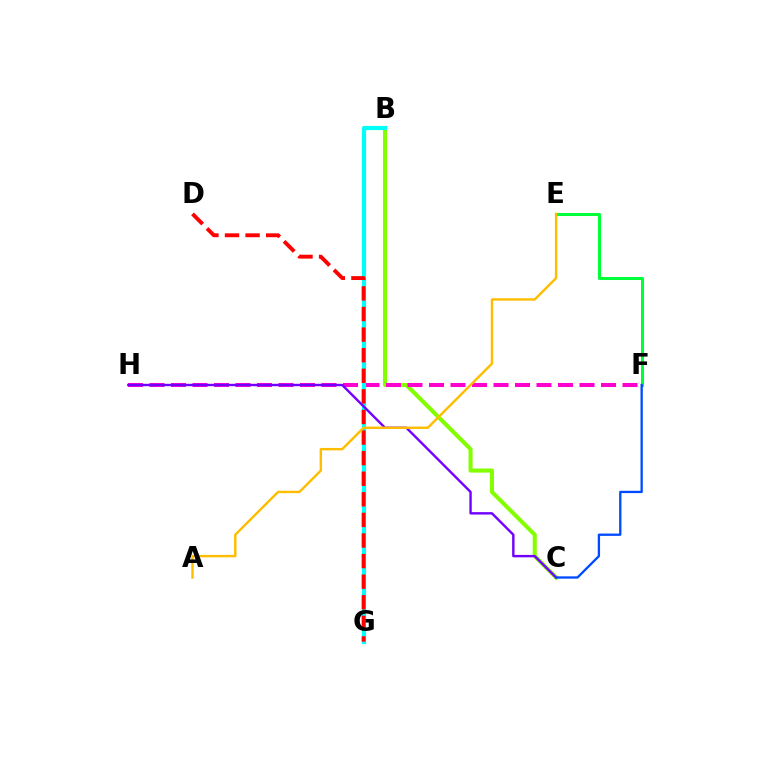{('B', 'C'): [{'color': '#84ff00', 'line_style': 'solid', 'thickness': 2.94}], ('E', 'F'): [{'color': '#00ff39', 'line_style': 'solid', 'thickness': 2.2}], ('F', 'H'): [{'color': '#ff00cf', 'line_style': 'dashed', 'thickness': 2.92}], ('B', 'G'): [{'color': '#00fff6', 'line_style': 'solid', 'thickness': 2.99}], ('C', 'H'): [{'color': '#7200ff', 'line_style': 'solid', 'thickness': 1.73}], ('D', 'G'): [{'color': '#ff0000', 'line_style': 'dashed', 'thickness': 2.8}], ('A', 'E'): [{'color': '#ffbd00', 'line_style': 'solid', 'thickness': 1.74}], ('C', 'F'): [{'color': '#004bff', 'line_style': 'solid', 'thickness': 1.67}]}